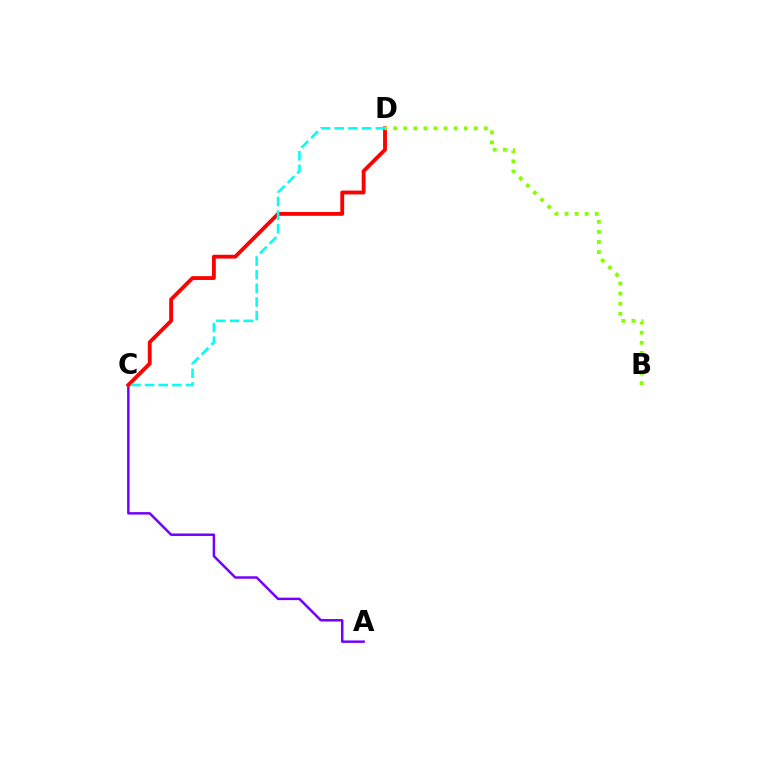{('A', 'C'): [{'color': '#7200ff', 'line_style': 'solid', 'thickness': 1.78}], ('C', 'D'): [{'color': '#ff0000', 'line_style': 'solid', 'thickness': 2.76}, {'color': '#00fff6', 'line_style': 'dashed', 'thickness': 1.86}], ('B', 'D'): [{'color': '#84ff00', 'line_style': 'dotted', 'thickness': 2.74}]}